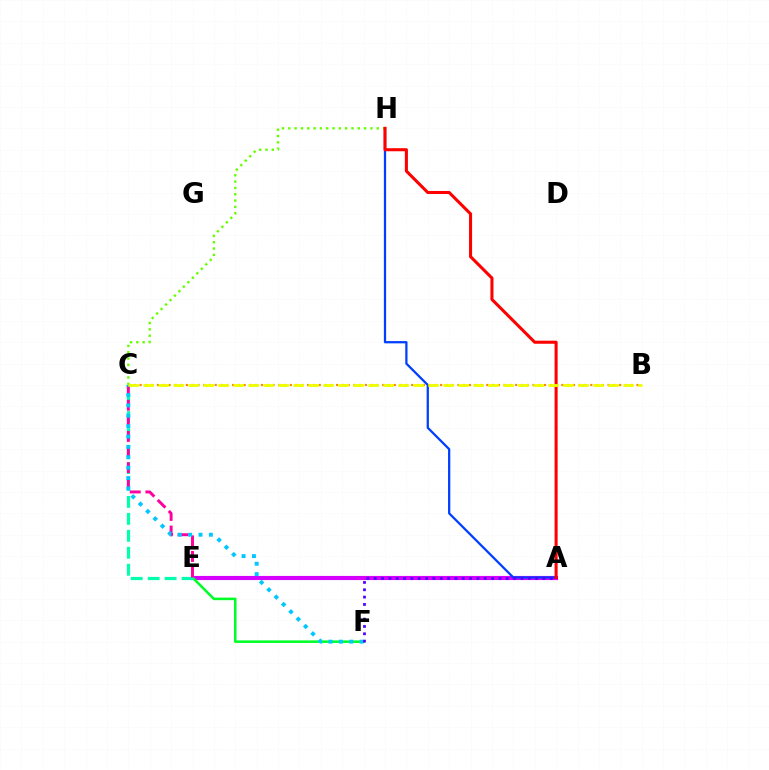{('A', 'E'): [{'color': '#d600ff', 'line_style': 'solid', 'thickness': 2.98}], ('E', 'F'): [{'color': '#00ff27', 'line_style': 'solid', 'thickness': 1.83}], ('A', 'H'): [{'color': '#003fff', 'line_style': 'solid', 'thickness': 1.63}, {'color': '#ff0000', 'line_style': 'solid', 'thickness': 2.2}], ('B', 'C'): [{'color': '#ff8800', 'line_style': 'dotted', 'thickness': 1.57}, {'color': '#eeff00', 'line_style': 'dashed', 'thickness': 2.04}], ('C', 'H'): [{'color': '#66ff00', 'line_style': 'dotted', 'thickness': 1.72}], ('C', 'E'): [{'color': '#00ffaf', 'line_style': 'dashed', 'thickness': 2.3}, {'color': '#ff00a0', 'line_style': 'dashed', 'thickness': 2.12}], ('C', 'F'): [{'color': '#00c7ff', 'line_style': 'dotted', 'thickness': 2.82}], ('A', 'F'): [{'color': '#4f00ff', 'line_style': 'dotted', 'thickness': 1.99}]}